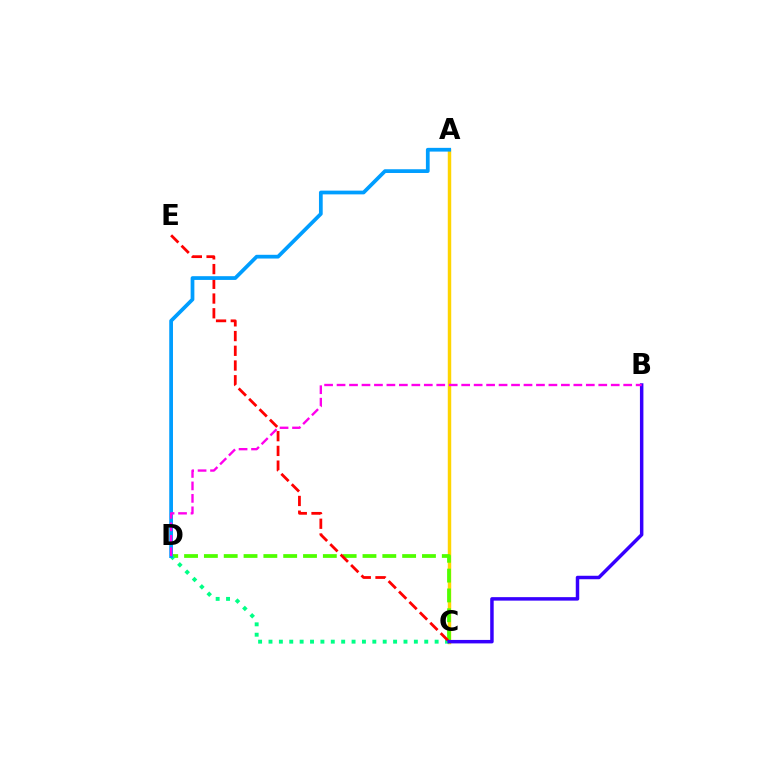{('A', 'C'): [{'color': '#ffd500', 'line_style': 'solid', 'thickness': 2.49}], ('C', 'D'): [{'color': '#4fff00', 'line_style': 'dashed', 'thickness': 2.69}, {'color': '#00ff86', 'line_style': 'dotted', 'thickness': 2.82}], ('C', 'E'): [{'color': '#ff0000', 'line_style': 'dashed', 'thickness': 2.0}], ('B', 'C'): [{'color': '#3700ff', 'line_style': 'solid', 'thickness': 2.51}], ('A', 'D'): [{'color': '#009eff', 'line_style': 'solid', 'thickness': 2.69}], ('B', 'D'): [{'color': '#ff00ed', 'line_style': 'dashed', 'thickness': 1.69}]}